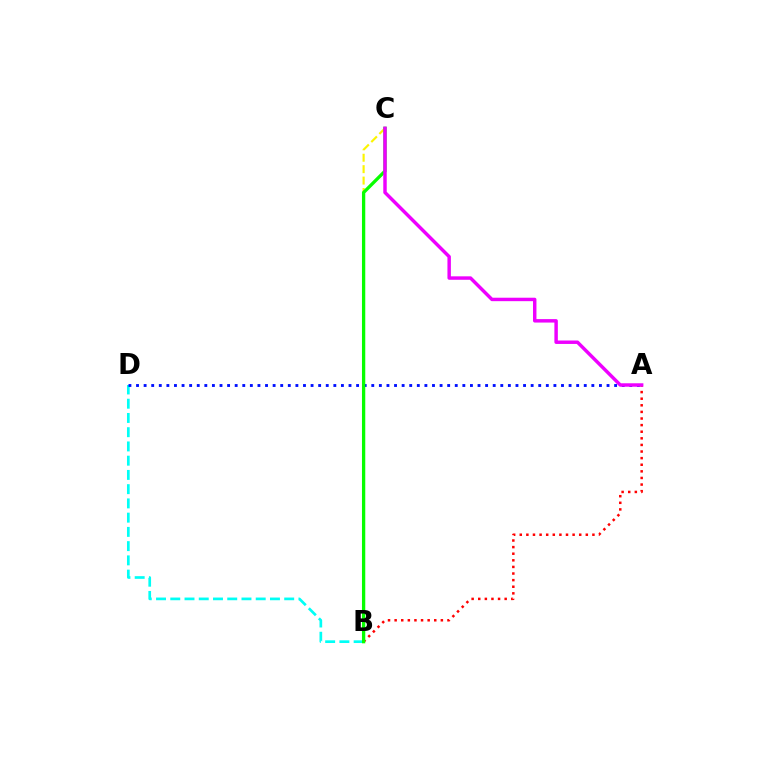{('B', 'D'): [{'color': '#00fff6', 'line_style': 'dashed', 'thickness': 1.93}], ('B', 'C'): [{'color': '#fcf500', 'line_style': 'dashed', 'thickness': 1.55}, {'color': '#08ff00', 'line_style': 'solid', 'thickness': 2.38}], ('A', 'B'): [{'color': '#ff0000', 'line_style': 'dotted', 'thickness': 1.79}], ('A', 'D'): [{'color': '#0010ff', 'line_style': 'dotted', 'thickness': 2.06}], ('A', 'C'): [{'color': '#ee00ff', 'line_style': 'solid', 'thickness': 2.48}]}